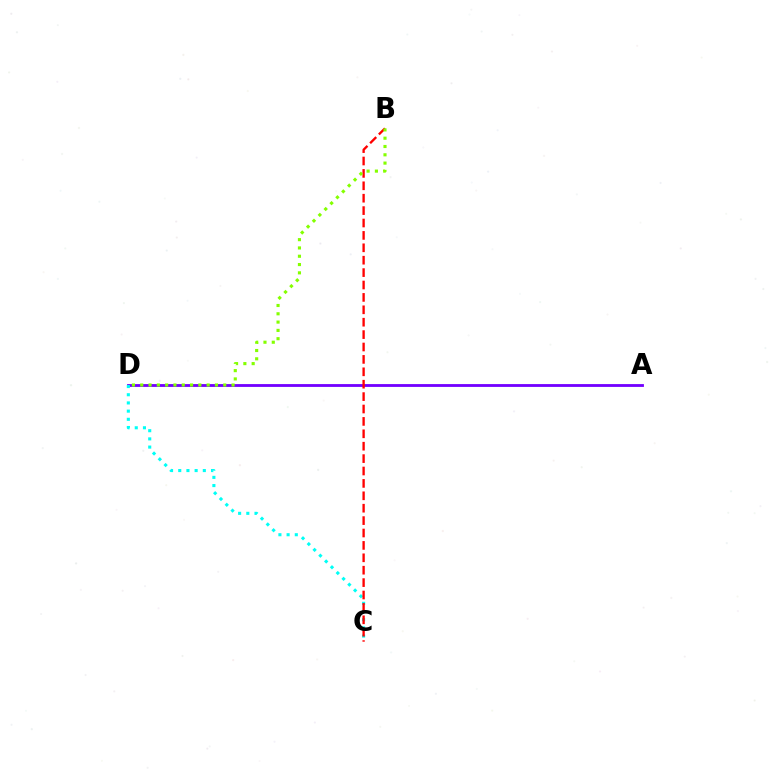{('A', 'D'): [{'color': '#7200ff', 'line_style': 'solid', 'thickness': 2.04}], ('C', 'D'): [{'color': '#00fff6', 'line_style': 'dotted', 'thickness': 2.23}], ('B', 'C'): [{'color': '#ff0000', 'line_style': 'dashed', 'thickness': 1.68}], ('B', 'D'): [{'color': '#84ff00', 'line_style': 'dotted', 'thickness': 2.26}]}